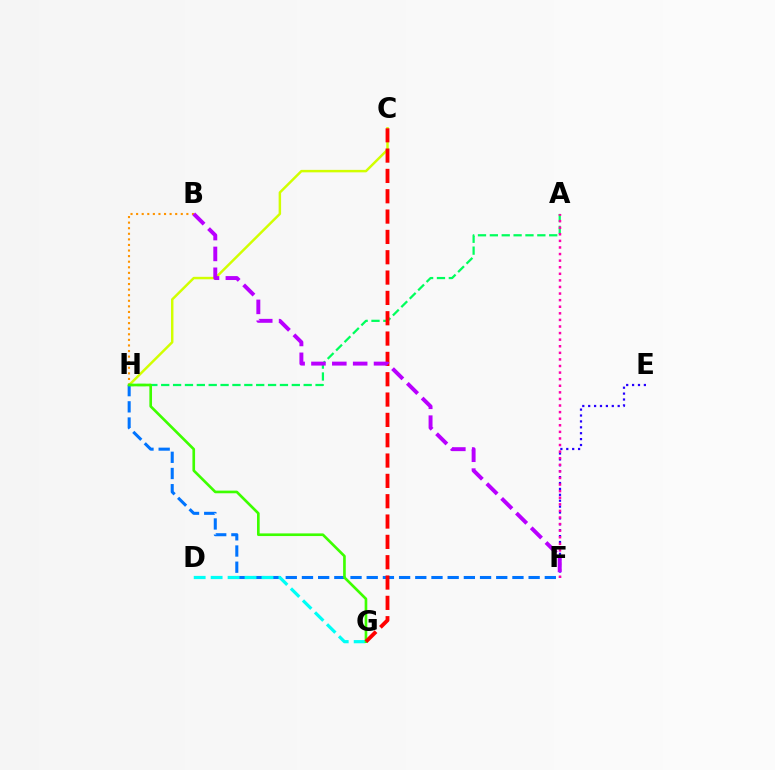{('C', 'H'): [{'color': '#d1ff00', 'line_style': 'solid', 'thickness': 1.77}], ('F', 'H'): [{'color': '#0074ff', 'line_style': 'dashed', 'thickness': 2.2}], ('E', 'F'): [{'color': '#2500ff', 'line_style': 'dotted', 'thickness': 1.6}], ('A', 'H'): [{'color': '#00ff5c', 'line_style': 'dashed', 'thickness': 1.61}], ('D', 'G'): [{'color': '#00fff6', 'line_style': 'dashed', 'thickness': 2.3}], ('B', 'H'): [{'color': '#ff9400', 'line_style': 'dotted', 'thickness': 1.52}], ('A', 'F'): [{'color': '#ff00ac', 'line_style': 'dotted', 'thickness': 1.79}], ('G', 'H'): [{'color': '#3dff00', 'line_style': 'solid', 'thickness': 1.91}], ('C', 'G'): [{'color': '#ff0000', 'line_style': 'dashed', 'thickness': 2.76}], ('B', 'F'): [{'color': '#b900ff', 'line_style': 'dashed', 'thickness': 2.83}]}